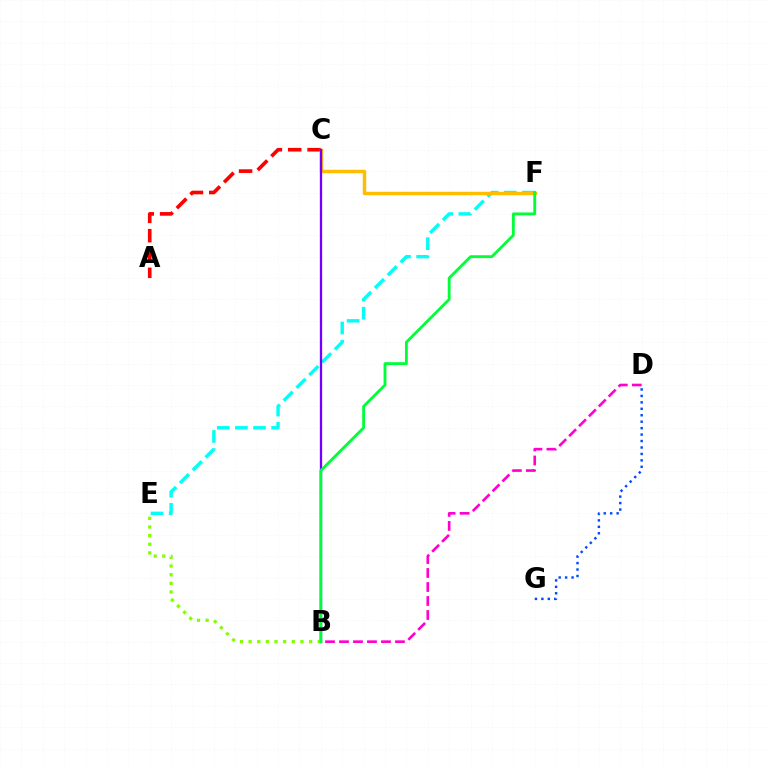{('B', 'D'): [{'color': '#ff00cf', 'line_style': 'dashed', 'thickness': 1.9}], ('A', 'C'): [{'color': '#ff0000', 'line_style': 'dashed', 'thickness': 2.63}], ('E', 'F'): [{'color': '#00fff6', 'line_style': 'dashed', 'thickness': 2.46}], ('C', 'F'): [{'color': '#ffbd00', 'line_style': 'solid', 'thickness': 2.49}], ('B', 'C'): [{'color': '#7200ff', 'line_style': 'solid', 'thickness': 1.66}], ('B', 'E'): [{'color': '#84ff00', 'line_style': 'dotted', 'thickness': 2.35}], ('D', 'G'): [{'color': '#004bff', 'line_style': 'dotted', 'thickness': 1.75}], ('B', 'F'): [{'color': '#00ff39', 'line_style': 'solid', 'thickness': 2.05}]}